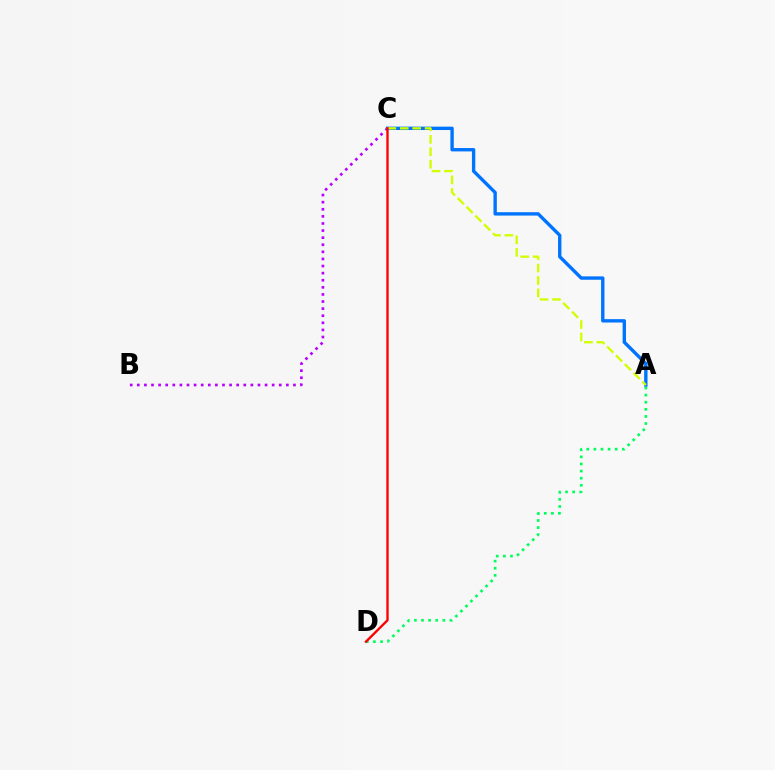{('B', 'C'): [{'color': '#b900ff', 'line_style': 'dotted', 'thickness': 1.93}], ('A', 'D'): [{'color': '#00ff5c', 'line_style': 'dotted', 'thickness': 1.93}], ('A', 'C'): [{'color': '#0074ff', 'line_style': 'solid', 'thickness': 2.43}, {'color': '#d1ff00', 'line_style': 'dashed', 'thickness': 1.69}], ('C', 'D'): [{'color': '#ff0000', 'line_style': 'solid', 'thickness': 1.69}]}